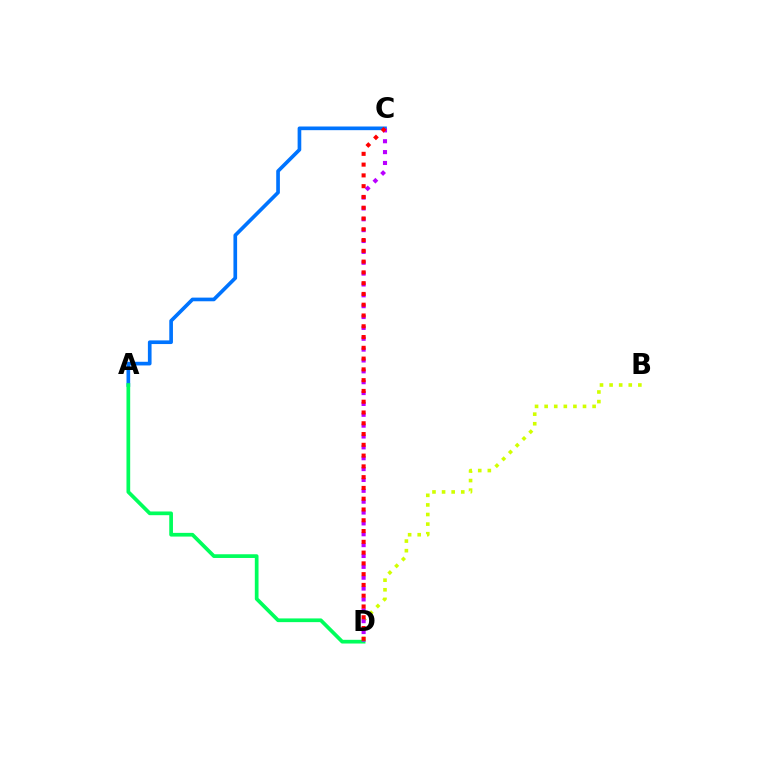{('A', 'C'): [{'color': '#0074ff', 'line_style': 'solid', 'thickness': 2.64}], ('B', 'D'): [{'color': '#d1ff00', 'line_style': 'dotted', 'thickness': 2.61}], ('A', 'D'): [{'color': '#00ff5c', 'line_style': 'solid', 'thickness': 2.67}], ('C', 'D'): [{'color': '#b900ff', 'line_style': 'dotted', 'thickness': 2.95}, {'color': '#ff0000', 'line_style': 'dotted', 'thickness': 2.93}]}